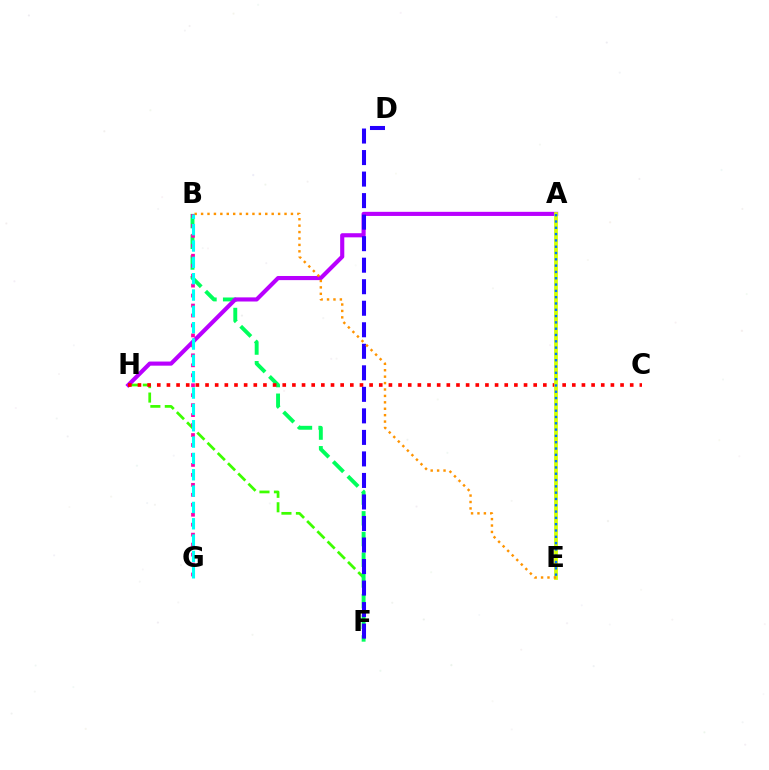{('F', 'H'): [{'color': '#3dff00', 'line_style': 'dashed', 'thickness': 1.96}], ('B', 'F'): [{'color': '#00ff5c', 'line_style': 'dashed', 'thickness': 2.81}], ('A', 'H'): [{'color': '#b900ff', 'line_style': 'solid', 'thickness': 2.97}], ('C', 'H'): [{'color': '#ff0000', 'line_style': 'dotted', 'thickness': 2.62}], ('D', 'F'): [{'color': '#2500ff', 'line_style': 'dashed', 'thickness': 2.92}], ('B', 'G'): [{'color': '#ff00ac', 'line_style': 'dotted', 'thickness': 2.71}, {'color': '#00fff6', 'line_style': 'dashed', 'thickness': 2.22}], ('A', 'E'): [{'color': '#d1ff00', 'line_style': 'solid', 'thickness': 2.71}, {'color': '#0074ff', 'line_style': 'dotted', 'thickness': 1.71}], ('B', 'E'): [{'color': '#ff9400', 'line_style': 'dotted', 'thickness': 1.74}]}